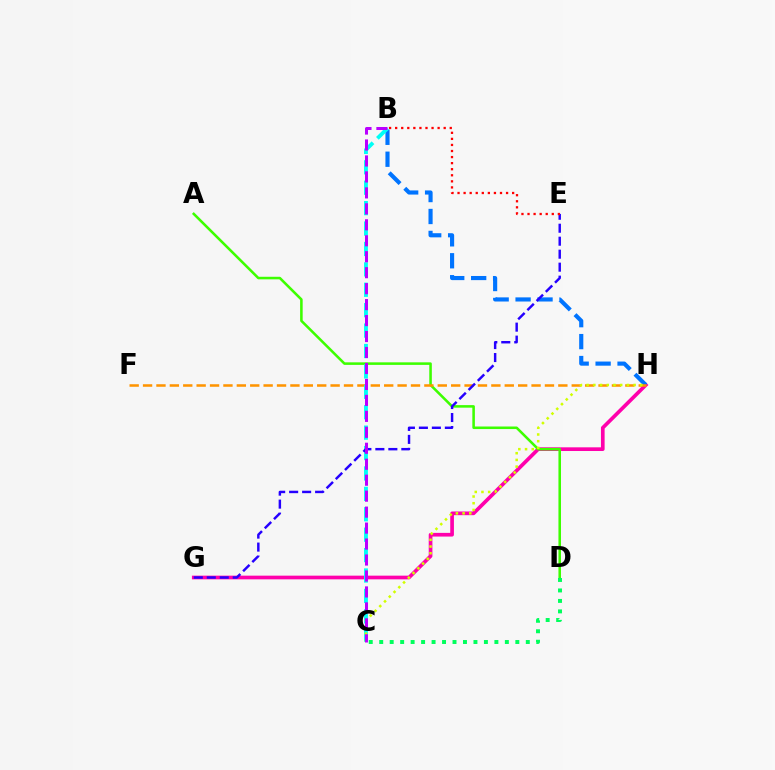{('G', 'H'): [{'color': '#ff00ac', 'line_style': 'solid', 'thickness': 2.65}], ('A', 'D'): [{'color': '#3dff00', 'line_style': 'solid', 'thickness': 1.84}], ('B', 'H'): [{'color': '#0074ff', 'line_style': 'dashed', 'thickness': 2.98}], ('F', 'H'): [{'color': '#ff9400', 'line_style': 'dashed', 'thickness': 1.82}], ('B', 'C'): [{'color': '#00fff6', 'line_style': 'dashed', 'thickness': 2.77}, {'color': '#b900ff', 'line_style': 'dashed', 'thickness': 2.17}], ('C', 'H'): [{'color': '#d1ff00', 'line_style': 'dotted', 'thickness': 1.82}], ('E', 'G'): [{'color': '#2500ff', 'line_style': 'dashed', 'thickness': 1.76}], ('C', 'D'): [{'color': '#00ff5c', 'line_style': 'dotted', 'thickness': 2.84}], ('B', 'E'): [{'color': '#ff0000', 'line_style': 'dotted', 'thickness': 1.65}]}